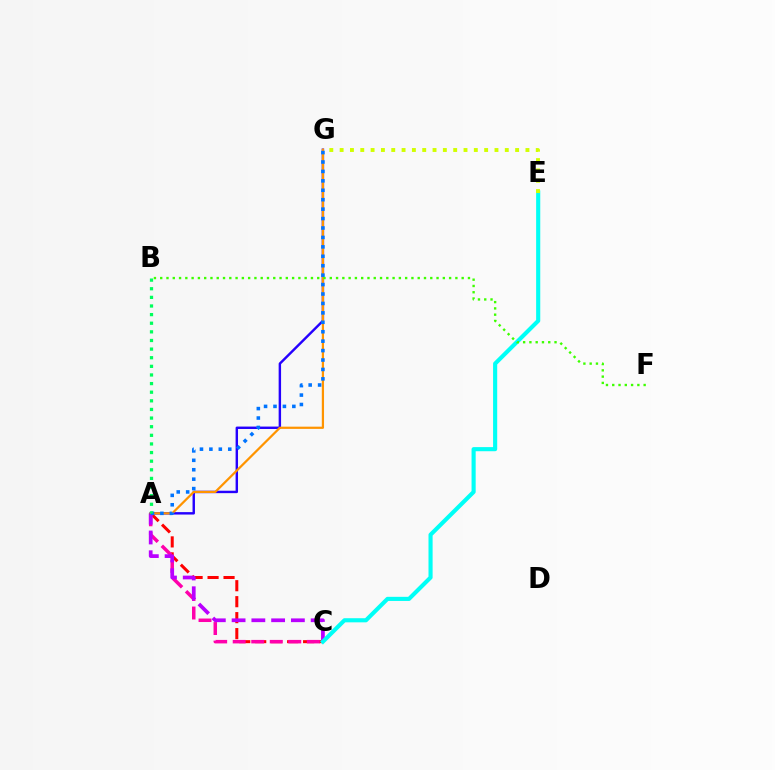{('A', 'C'): [{'color': '#ff0000', 'line_style': 'dashed', 'thickness': 2.17}, {'color': '#ff00ac', 'line_style': 'dashed', 'thickness': 2.52}, {'color': '#b900ff', 'line_style': 'dashed', 'thickness': 2.68}], ('A', 'G'): [{'color': '#2500ff', 'line_style': 'solid', 'thickness': 1.75}, {'color': '#ff9400', 'line_style': 'solid', 'thickness': 1.6}, {'color': '#0074ff', 'line_style': 'dotted', 'thickness': 2.56}], ('C', 'E'): [{'color': '#00fff6', 'line_style': 'solid', 'thickness': 2.97}], ('B', 'F'): [{'color': '#3dff00', 'line_style': 'dotted', 'thickness': 1.71}], ('A', 'B'): [{'color': '#00ff5c', 'line_style': 'dotted', 'thickness': 2.34}], ('E', 'G'): [{'color': '#d1ff00', 'line_style': 'dotted', 'thickness': 2.8}]}